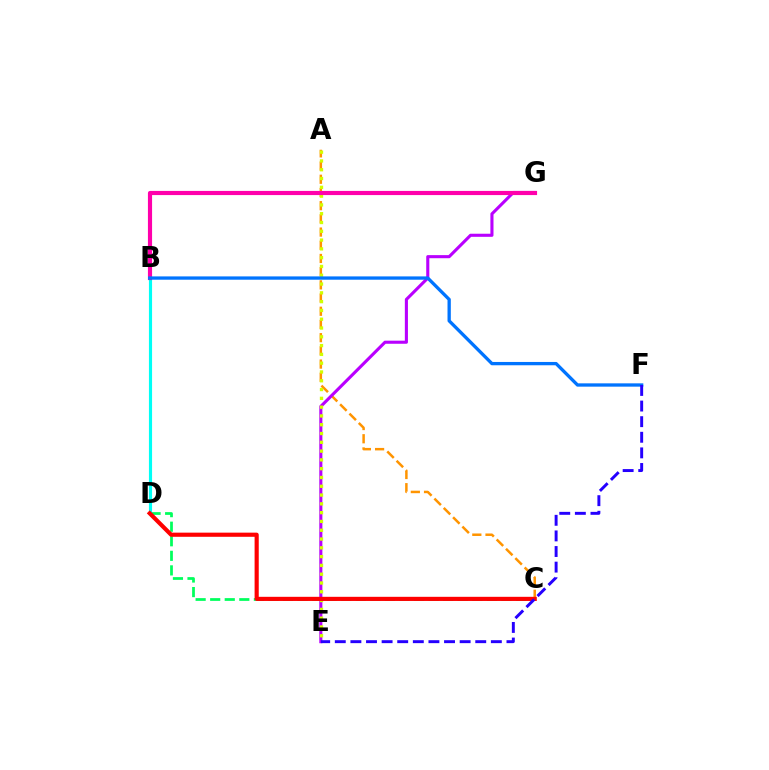{('B', 'G'): [{'color': '#3dff00', 'line_style': 'dashed', 'thickness': 1.91}, {'color': '#ff00ac', 'line_style': 'solid', 'thickness': 2.99}], ('A', 'C'): [{'color': '#ff9400', 'line_style': 'dashed', 'thickness': 1.79}], ('C', 'D'): [{'color': '#00ff5c', 'line_style': 'dashed', 'thickness': 1.98}, {'color': '#ff0000', 'line_style': 'solid', 'thickness': 2.99}], ('E', 'G'): [{'color': '#b900ff', 'line_style': 'solid', 'thickness': 2.23}], ('B', 'D'): [{'color': '#00fff6', 'line_style': 'solid', 'thickness': 2.26}], ('A', 'E'): [{'color': '#d1ff00', 'line_style': 'dotted', 'thickness': 2.39}], ('B', 'F'): [{'color': '#0074ff', 'line_style': 'solid', 'thickness': 2.38}], ('E', 'F'): [{'color': '#2500ff', 'line_style': 'dashed', 'thickness': 2.12}]}